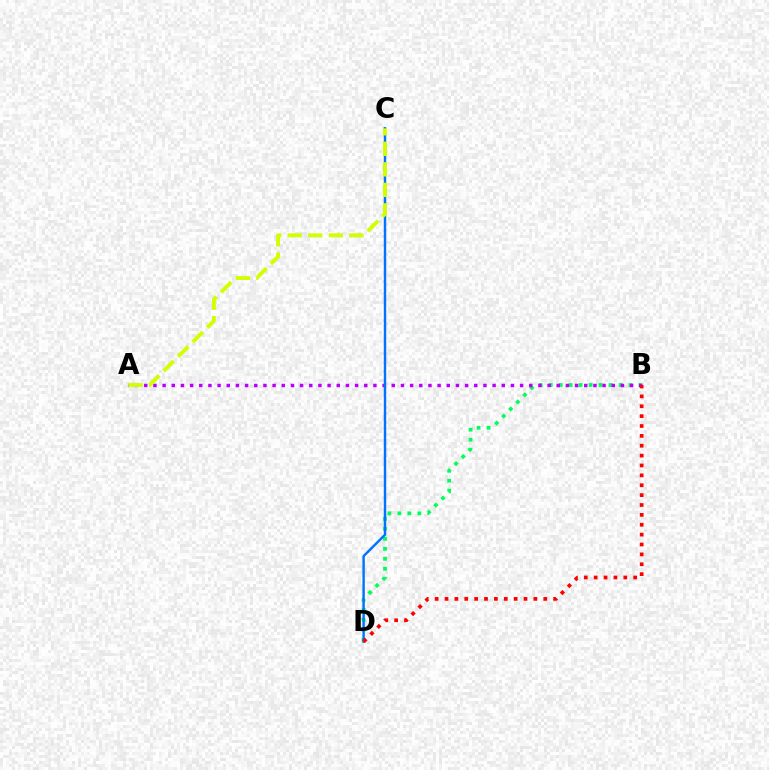{('B', 'D'): [{'color': '#00ff5c', 'line_style': 'dotted', 'thickness': 2.71}, {'color': '#ff0000', 'line_style': 'dotted', 'thickness': 2.68}], ('A', 'B'): [{'color': '#b900ff', 'line_style': 'dotted', 'thickness': 2.49}], ('C', 'D'): [{'color': '#0074ff', 'line_style': 'solid', 'thickness': 1.75}], ('A', 'C'): [{'color': '#d1ff00', 'line_style': 'dashed', 'thickness': 2.79}]}